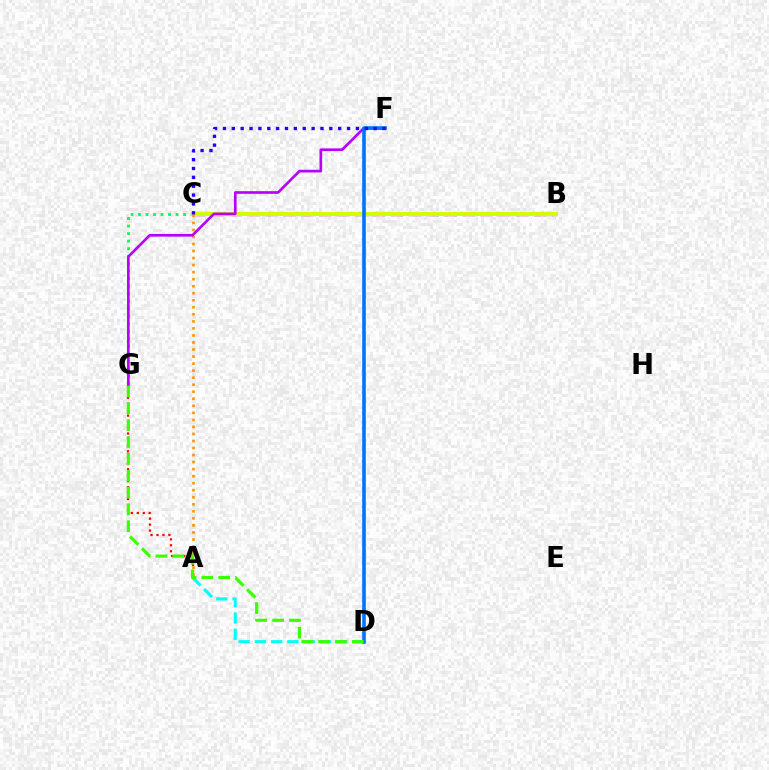{('A', 'D'): [{'color': '#00fff6', 'line_style': 'dashed', 'thickness': 2.21}], ('B', 'C'): [{'color': '#ff00ac', 'line_style': 'dashed', 'thickness': 2.43}, {'color': '#d1ff00', 'line_style': 'solid', 'thickness': 2.9}], ('C', 'G'): [{'color': '#00ff5c', 'line_style': 'dotted', 'thickness': 2.04}], ('A', 'C'): [{'color': '#ff9400', 'line_style': 'dotted', 'thickness': 1.91}], ('F', 'G'): [{'color': '#b900ff', 'line_style': 'solid', 'thickness': 1.92}], ('A', 'G'): [{'color': '#ff0000', 'line_style': 'dotted', 'thickness': 1.62}], ('D', 'F'): [{'color': '#0074ff', 'line_style': 'solid', 'thickness': 2.6}], ('C', 'F'): [{'color': '#2500ff', 'line_style': 'dotted', 'thickness': 2.41}], ('D', 'G'): [{'color': '#3dff00', 'line_style': 'dashed', 'thickness': 2.29}]}